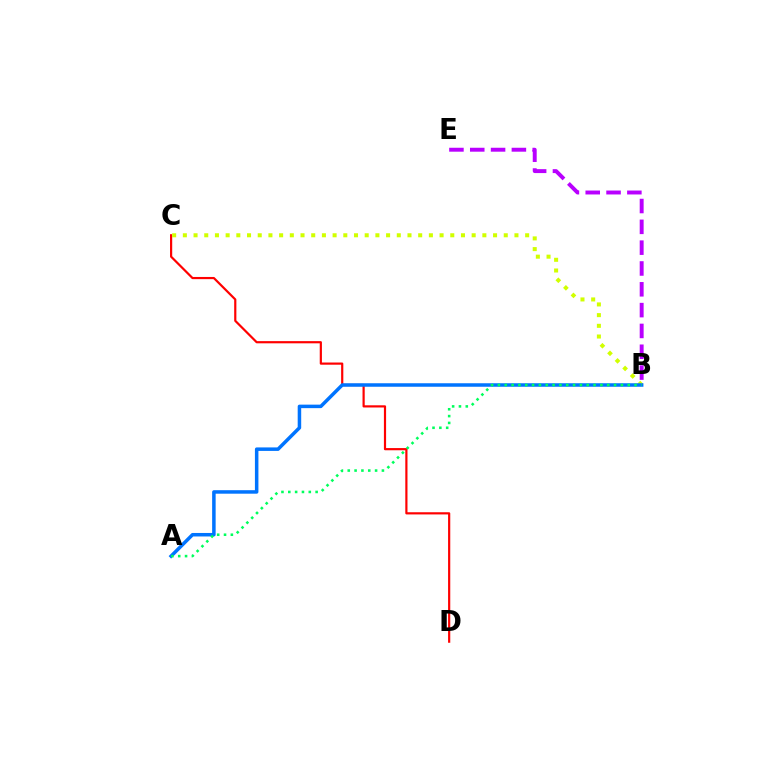{('C', 'D'): [{'color': '#ff0000', 'line_style': 'solid', 'thickness': 1.58}], ('B', 'C'): [{'color': '#d1ff00', 'line_style': 'dotted', 'thickness': 2.91}], ('B', 'E'): [{'color': '#b900ff', 'line_style': 'dashed', 'thickness': 2.83}], ('A', 'B'): [{'color': '#0074ff', 'line_style': 'solid', 'thickness': 2.52}, {'color': '#00ff5c', 'line_style': 'dotted', 'thickness': 1.86}]}